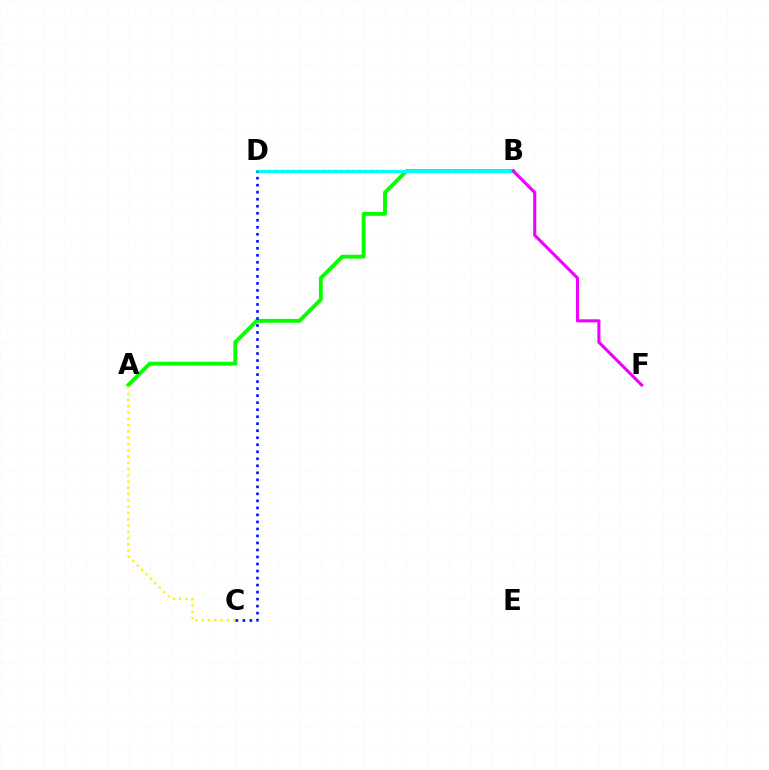{('A', 'B'): [{'color': '#08ff00', 'line_style': 'solid', 'thickness': 2.78}], ('B', 'D'): [{'color': '#ff0000', 'line_style': 'dotted', 'thickness': 1.62}, {'color': '#00fff6', 'line_style': 'solid', 'thickness': 2.19}], ('A', 'C'): [{'color': '#fcf500', 'line_style': 'dotted', 'thickness': 1.7}], ('B', 'F'): [{'color': '#ee00ff', 'line_style': 'solid', 'thickness': 2.21}], ('C', 'D'): [{'color': '#0010ff', 'line_style': 'dotted', 'thickness': 1.91}]}